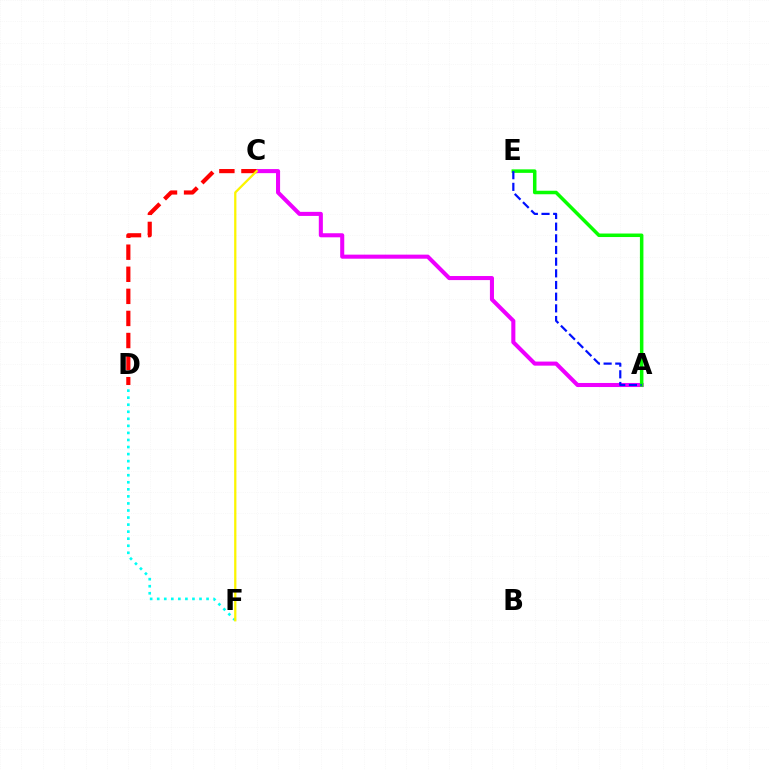{('A', 'C'): [{'color': '#ee00ff', 'line_style': 'solid', 'thickness': 2.93}], ('D', 'F'): [{'color': '#00fff6', 'line_style': 'dotted', 'thickness': 1.92}], ('A', 'E'): [{'color': '#08ff00', 'line_style': 'solid', 'thickness': 2.53}, {'color': '#0010ff', 'line_style': 'dashed', 'thickness': 1.59}], ('C', 'D'): [{'color': '#ff0000', 'line_style': 'dashed', 'thickness': 3.0}], ('C', 'F'): [{'color': '#fcf500', 'line_style': 'solid', 'thickness': 1.63}]}